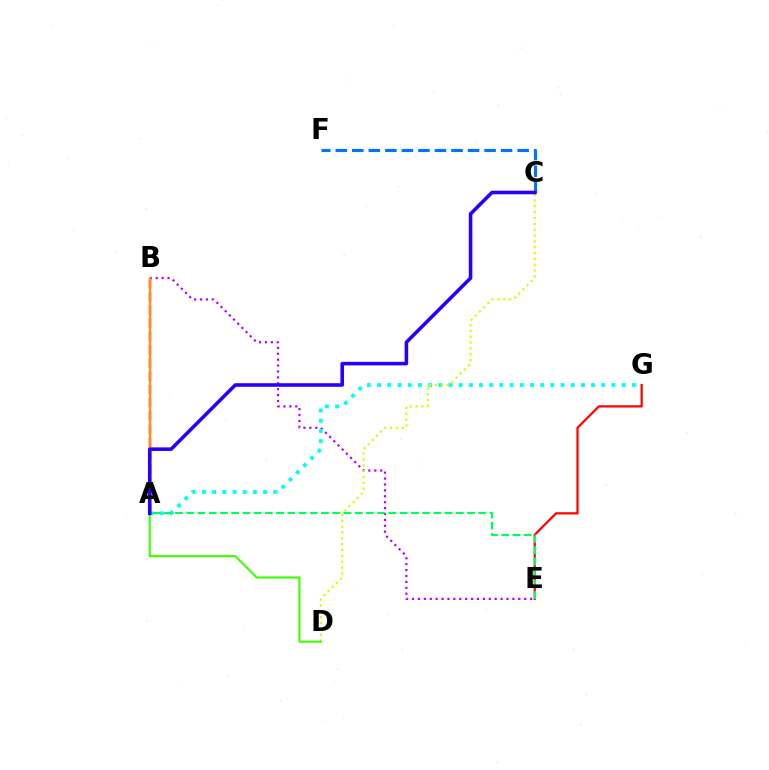{('B', 'E'): [{'color': '#b900ff', 'line_style': 'dotted', 'thickness': 1.6}], ('A', 'G'): [{'color': '#00fff6', 'line_style': 'dotted', 'thickness': 2.77}], ('C', 'F'): [{'color': '#0074ff', 'line_style': 'dashed', 'thickness': 2.25}], ('A', 'B'): [{'color': '#ff00ac', 'line_style': 'dashed', 'thickness': 1.8}, {'color': '#ff9400', 'line_style': 'solid', 'thickness': 1.68}], ('E', 'G'): [{'color': '#ff0000', 'line_style': 'solid', 'thickness': 1.6}], ('C', 'D'): [{'color': '#d1ff00', 'line_style': 'dotted', 'thickness': 1.59}], ('A', 'D'): [{'color': '#3dff00', 'line_style': 'solid', 'thickness': 1.5}], ('A', 'E'): [{'color': '#00ff5c', 'line_style': 'dashed', 'thickness': 1.53}], ('A', 'C'): [{'color': '#2500ff', 'line_style': 'solid', 'thickness': 2.57}]}